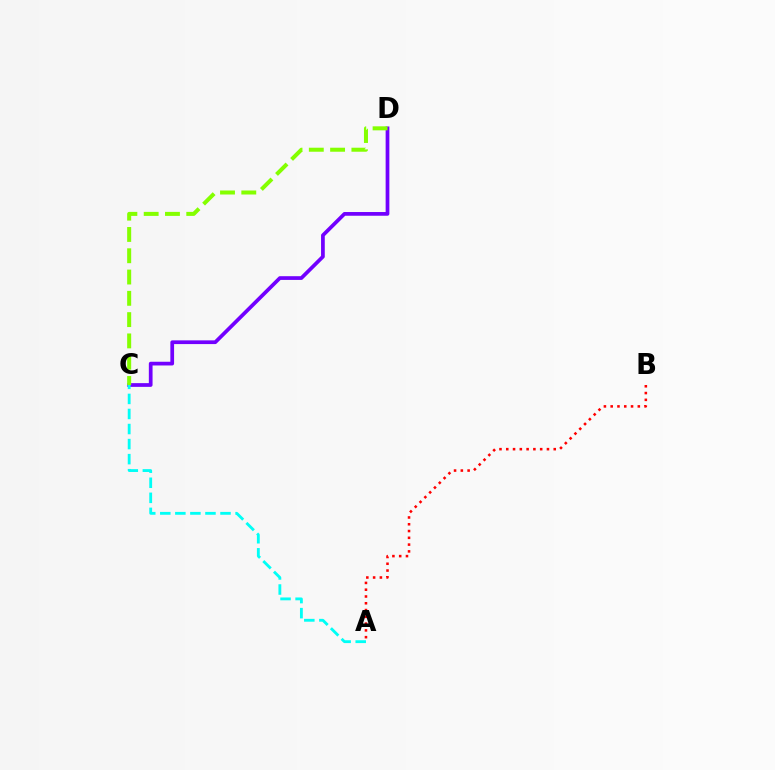{('C', 'D'): [{'color': '#7200ff', 'line_style': 'solid', 'thickness': 2.68}, {'color': '#84ff00', 'line_style': 'dashed', 'thickness': 2.89}], ('A', 'B'): [{'color': '#ff0000', 'line_style': 'dotted', 'thickness': 1.84}], ('A', 'C'): [{'color': '#00fff6', 'line_style': 'dashed', 'thickness': 2.05}]}